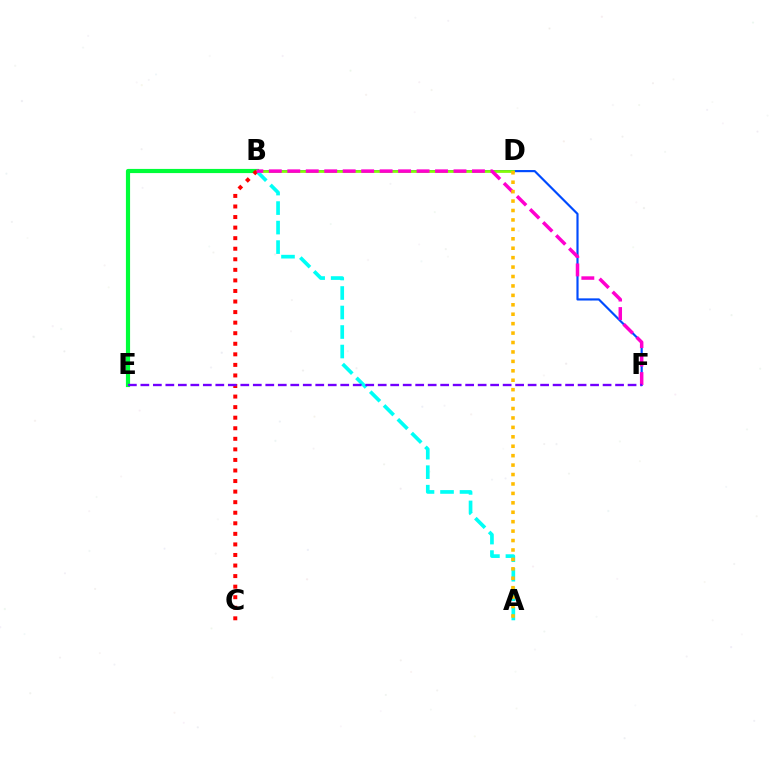{('B', 'F'): [{'color': '#004bff', 'line_style': 'solid', 'thickness': 1.56}, {'color': '#ff00cf', 'line_style': 'dashed', 'thickness': 2.51}], ('B', 'E'): [{'color': '#00ff39', 'line_style': 'solid', 'thickness': 3.0}], ('B', 'D'): [{'color': '#84ff00', 'line_style': 'solid', 'thickness': 1.93}], ('A', 'B'): [{'color': '#00fff6', 'line_style': 'dashed', 'thickness': 2.65}], ('B', 'C'): [{'color': '#ff0000', 'line_style': 'dotted', 'thickness': 2.87}], ('E', 'F'): [{'color': '#7200ff', 'line_style': 'dashed', 'thickness': 1.7}], ('A', 'D'): [{'color': '#ffbd00', 'line_style': 'dotted', 'thickness': 2.56}]}